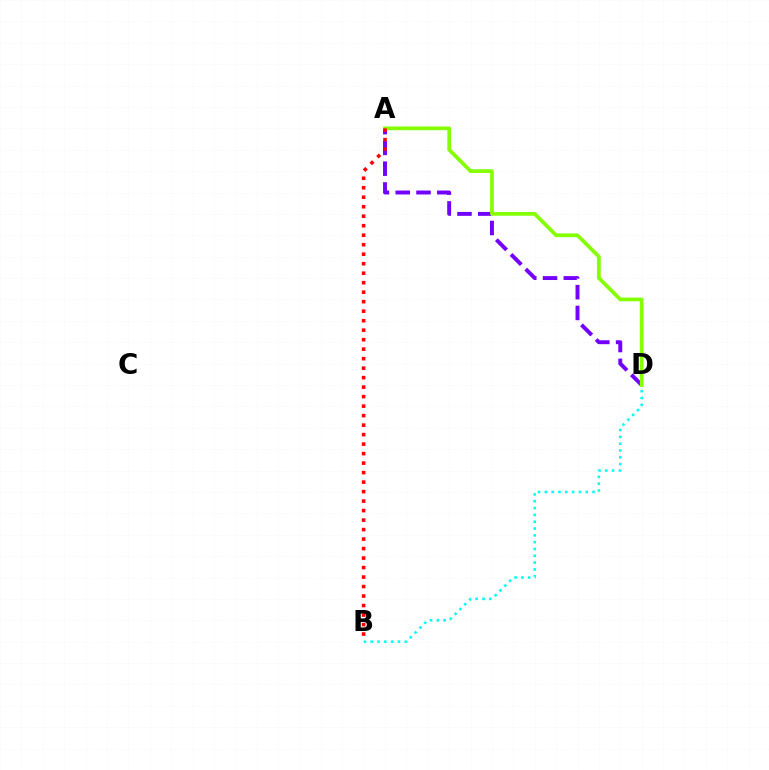{('A', 'D'): [{'color': '#7200ff', 'line_style': 'dashed', 'thickness': 2.82}, {'color': '#84ff00', 'line_style': 'solid', 'thickness': 2.67}], ('B', 'D'): [{'color': '#00fff6', 'line_style': 'dotted', 'thickness': 1.85}], ('A', 'B'): [{'color': '#ff0000', 'line_style': 'dotted', 'thickness': 2.58}]}